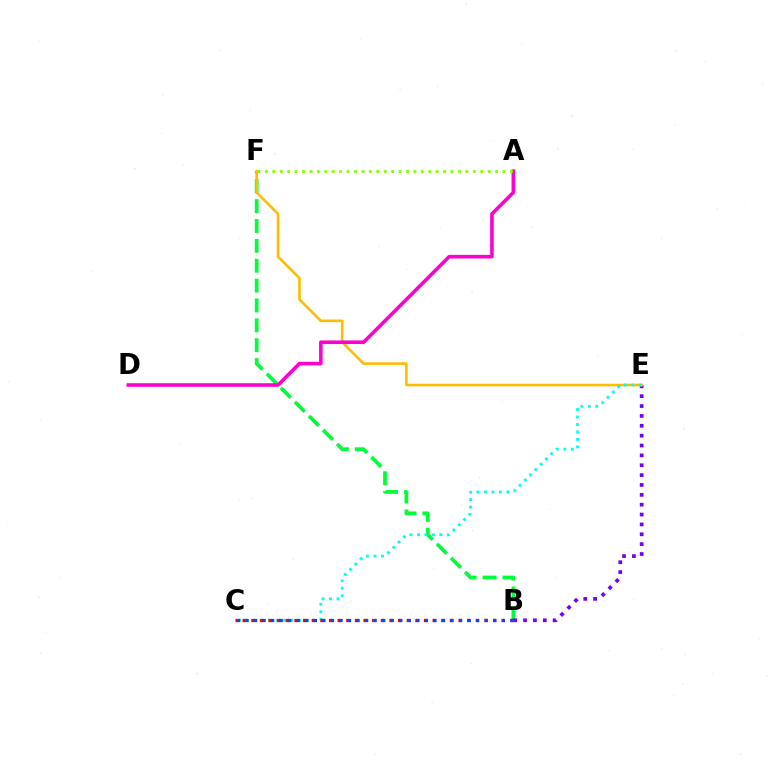{('B', 'F'): [{'color': '#00ff39', 'line_style': 'dashed', 'thickness': 2.7}], ('B', 'E'): [{'color': '#7200ff', 'line_style': 'dotted', 'thickness': 2.68}], ('E', 'F'): [{'color': '#ffbd00', 'line_style': 'solid', 'thickness': 1.89}], ('C', 'E'): [{'color': '#00fff6', 'line_style': 'dotted', 'thickness': 2.03}], ('A', 'D'): [{'color': '#ff00cf', 'line_style': 'solid', 'thickness': 2.58}], ('B', 'C'): [{'color': '#ff0000', 'line_style': 'dotted', 'thickness': 2.35}, {'color': '#004bff', 'line_style': 'dotted', 'thickness': 2.32}], ('A', 'F'): [{'color': '#84ff00', 'line_style': 'dotted', 'thickness': 2.02}]}